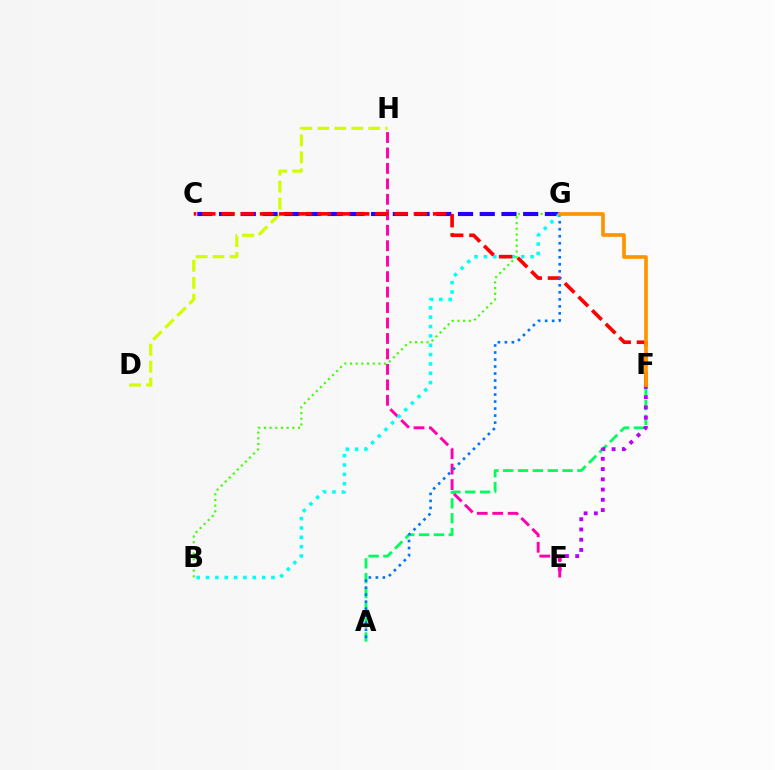{('A', 'F'): [{'color': '#00ff5c', 'line_style': 'dashed', 'thickness': 2.02}], ('E', 'F'): [{'color': '#b900ff', 'line_style': 'dotted', 'thickness': 2.78}], ('E', 'H'): [{'color': '#ff00ac', 'line_style': 'dashed', 'thickness': 2.1}], ('B', 'G'): [{'color': '#3dff00', 'line_style': 'dotted', 'thickness': 1.55}, {'color': '#00fff6', 'line_style': 'dotted', 'thickness': 2.54}], ('D', 'H'): [{'color': '#d1ff00', 'line_style': 'dashed', 'thickness': 2.3}], ('C', 'G'): [{'color': '#2500ff', 'line_style': 'dashed', 'thickness': 2.95}], ('C', 'F'): [{'color': '#ff0000', 'line_style': 'dashed', 'thickness': 2.61}], ('A', 'G'): [{'color': '#0074ff', 'line_style': 'dotted', 'thickness': 1.9}], ('F', 'G'): [{'color': '#ff9400', 'line_style': 'solid', 'thickness': 2.65}]}